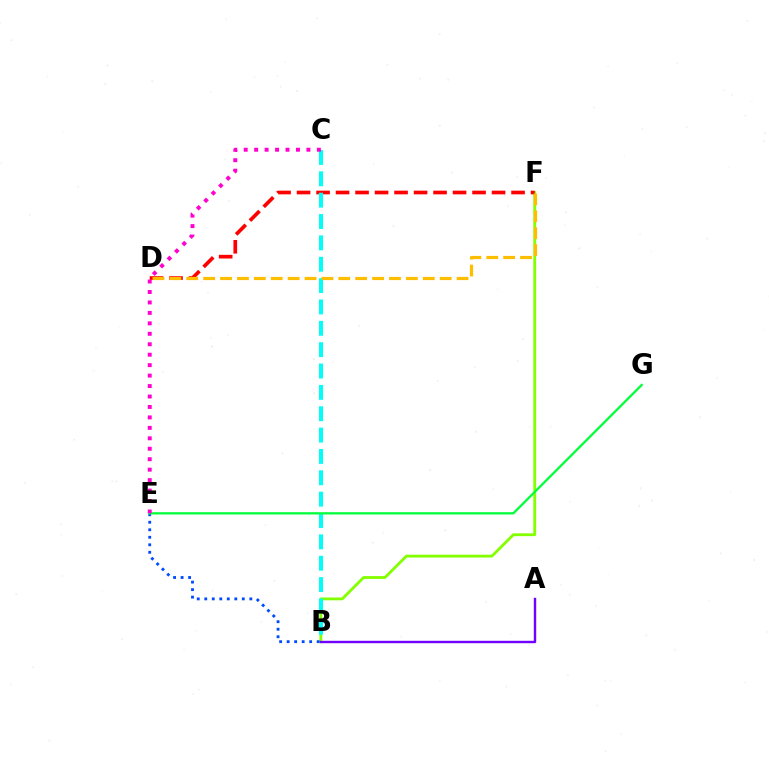{('B', 'F'): [{'color': '#84ff00', 'line_style': 'solid', 'thickness': 2.03}], ('D', 'F'): [{'color': '#ff0000', 'line_style': 'dashed', 'thickness': 2.65}, {'color': '#ffbd00', 'line_style': 'dashed', 'thickness': 2.3}], ('B', 'C'): [{'color': '#00fff6', 'line_style': 'dashed', 'thickness': 2.9}], ('B', 'E'): [{'color': '#004bff', 'line_style': 'dotted', 'thickness': 2.04}], ('E', 'G'): [{'color': '#00ff39', 'line_style': 'solid', 'thickness': 1.64}], ('C', 'E'): [{'color': '#ff00cf', 'line_style': 'dotted', 'thickness': 2.84}], ('A', 'B'): [{'color': '#7200ff', 'line_style': 'solid', 'thickness': 1.73}]}